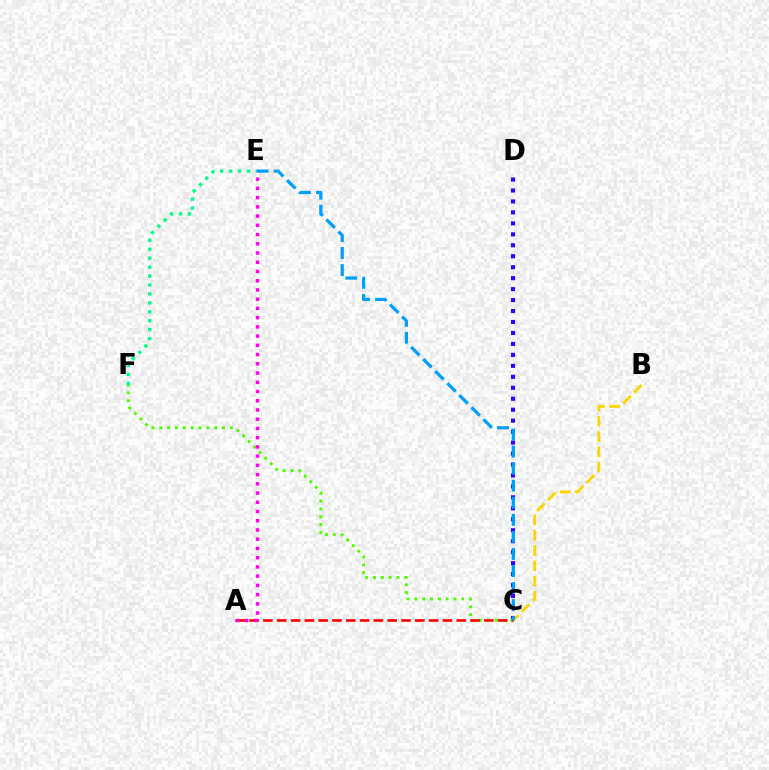{('C', 'D'): [{'color': '#3700ff', 'line_style': 'dotted', 'thickness': 2.98}], ('B', 'C'): [{'color': '#ffd500', 'line_style': 'dashed', 'thickness': 2.08}], ('C', 'F'): [{'color': '#4fff00', 'line_style': 'dotted', 'thickness': 2.13}], ('A', 'C'): [{'color': '#ff0000', 'line_style': 'dashed', 'thickness': 1.88}], ('E', 'F'): [{'color': '#00ff86', 'line_style': 'dotted', 'thickness': 2.43}], ('C', 'E'): [{'color': '#009eff', 'line_style': 'dashed', 'thickness': 2.32}], ('A', 'E'): [{'color': '#ff00ed', 'line_style': 'dotted', 'thickness': 2.51}]}